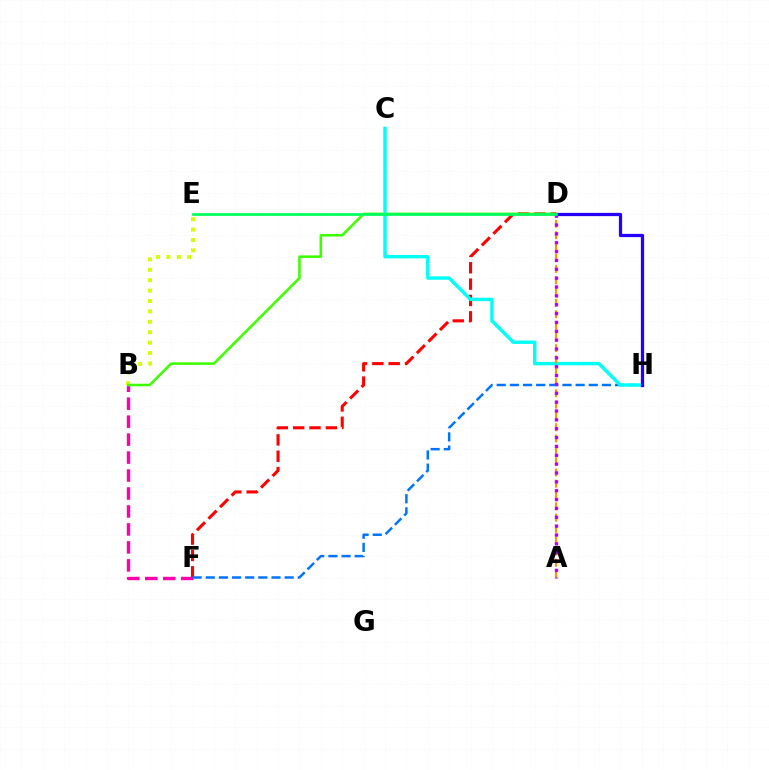{('D', 'F'): [{'color': '#ff0000', 'line_style': 'dashed', 'thickness': 2.22}], ('B', 'F'): [{'color': '#ff00ac', 'line_style': 'dashed', 'thickness': 2.44}], ('B', 'E'): [{'color': '#d1ff00', 'line_style': 'dotted', 'thickness': 2.83}], ('F', 'H'): [{'color': '#0074ff', 'line_style': 'dashed', 'thickness': 1.79}], ('B', 'D'): [{'color': '#3dff00', 'line_style': 'solid', 'thickness': 1.84}], ('C', 'H'): [{'color': '#00fff6', 'line_style': 'solid', 'thickness': 2.46}], ('A', 'D'): [{'color': '#ff9400', 'line_style': 'dashed', 'thickness': 1.53}, {'color': '#b900ff', 'line_style': 'dotted', 'thickness': 2.41}], ('D', 'H'): [{'color': '#2500ff', 'line_style': 'solid', 'thickness': 2.34}], ('D', 'E'): [{'color': '#00ff5c', 'line_style': 'solid', 'thickness': 1.97}]}